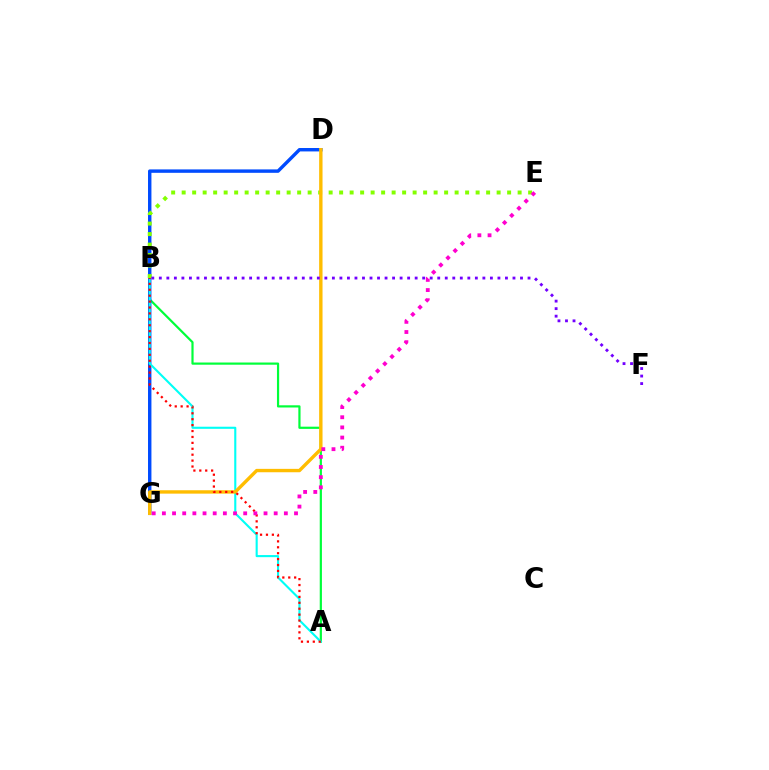{('A', 'B'): [{'color': '#00ff39', 'line_style': 'solid', 'thickness': 1.58}, {'color': '#00fff6', 'line_style': 'solid', 'thickness': 1.52}, {'color': '#ff0000', 'line_style': 'dotted', 'thickness': 1.61}], ('D', 'G'): [{'color': '#004bff', 'line_style': 'solid', 'thickness': 2.46}, {'color': '#ffbd00', 'line_style': 'solid', 'thickness': 2.44}], ('B', 'E'): [{'color': '#84ff00', 'line_style': 'dotted', 'thickness': 2.85}], ('B', 'F'): [{'color': '#7200ff', 'line_style': 'dotted', 'thickness': 2.04}], ('E', 'G'): [{'color': '#ff00cf', 'line_style': 'dotted', 'thickness': 2.76}]}